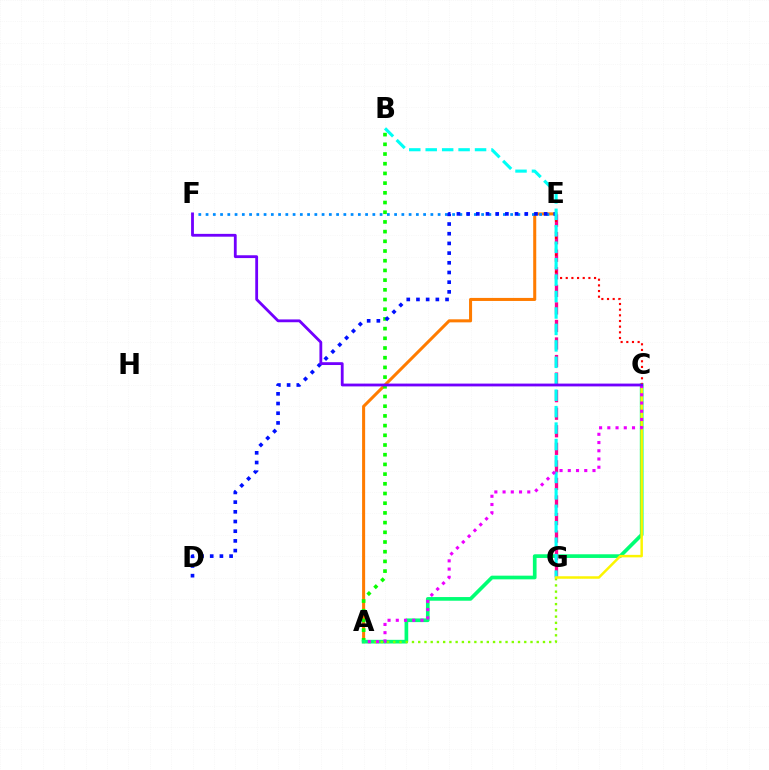{('A', 'E'): [{'color': '#ff7c00', 'line_style': 'solid', 'thickness': 2.19}], ('A', 'B'): [{'color': '#08ff00', 'line_style': 'dotted', 'thickness': 2.64}], ('A', 'C'): [{'color': '#00ff74', 'line_style': 'solid', 'thickness': 2.65}, {'color': '#ee00ff', 'line_style': 'dotted', 'thickness': 2.24}], ('E', 'G'): [{'color': '#ff0094', 'line_style': 'dashed', 'thickness': 2.38}], ('A', 'G'): [{'color': '#84ff00', 'line_style': 'dotted', 'thickness': 1.69}], ('C', 'E'): [{'color': '#ff0000', 'line_style': 'dotted', 'thickness': 1.54}], ('E', 'F'): [{'color': '#008cff', 'line_style': 'dotted', 'thickness': 1.97}], ('D', 'E'): [{'color': '#0010ff', 'line_style': 'dotted', 'thickness': 2.63}], ('B', 'G'): [{'color': '#00fff6', 'line_style': 'dashed', 'thickness': 2.23}], ('C', 'G'): [{'color': '#fcf500', 'line_style': 'solid', 'thickness': 1.79}], ('C', 'F'): [{'color': '#7200ff', 'line_style': 'solid', 'thickness': 2.03}]}